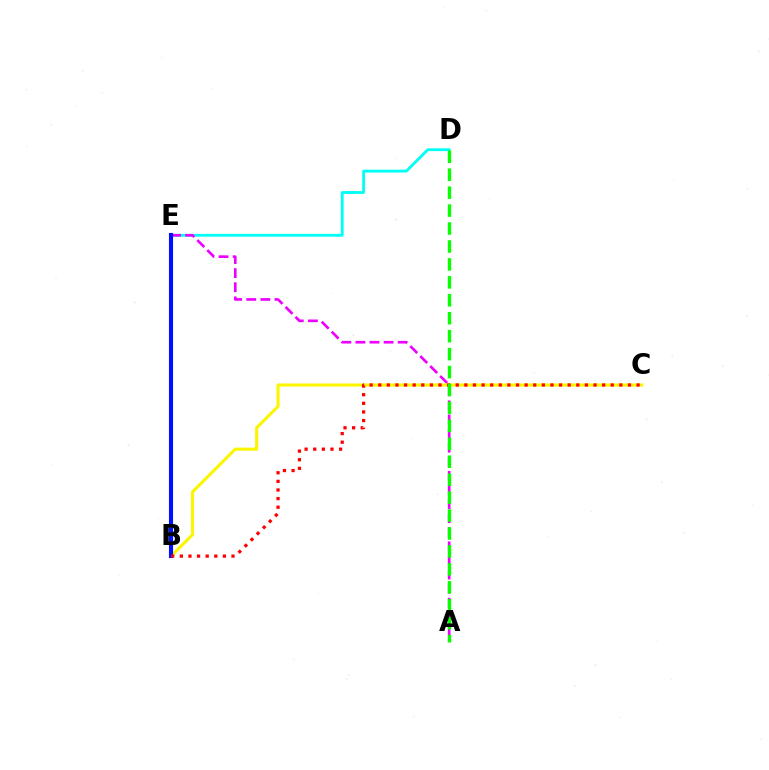{('D', 'E'): [{'color': '#00fff6', 'line_style': 'solid', 'thickness': 2.03}], ('A', 'E'): [{'color': '#ee00ff', 'line_style': 'dashed', 'thickness': 1.91}], ('B', 'C'): [{'color': '#fcf500', 'line_style': 'solid', 'thickness': 2.23}, {'color': '#ff0000', 'line_style': 'dotted', 'thickness': 2.34}], ('B', 'E'): [{'color': '#0010ff', 'line_style': 'solid', 'thickness': 2.95}], ('A', 'D'): [{'color': '#08ff00', 'line_style': 'dashed', 'thickness': 2.44}]}